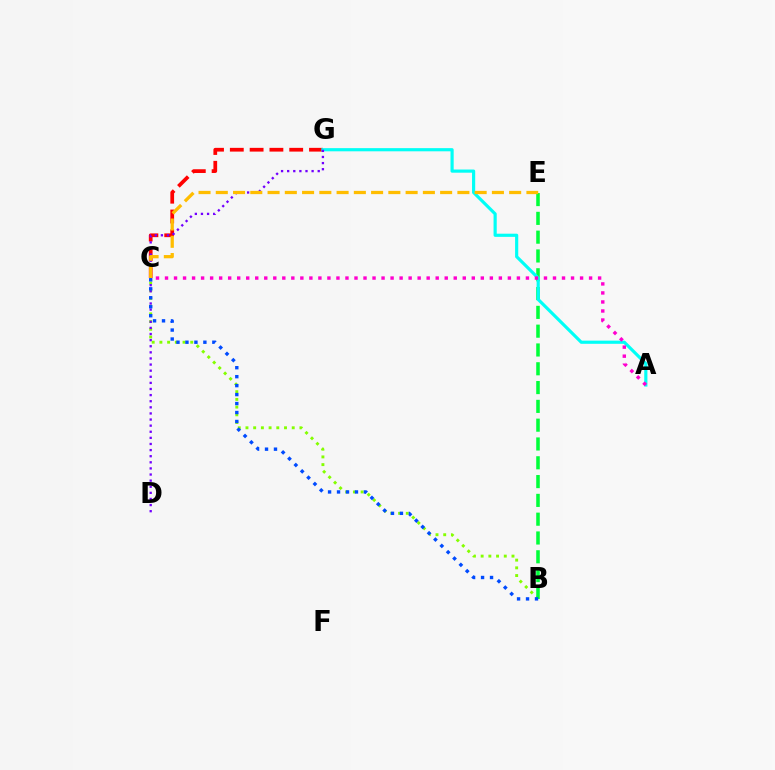{('C', 'G'): [{'color': '#ff0000', 'line_style': 'dashed', 'thickness': 2.69}], ('B', 'C'): [{'color': '#84ff00', 'line_style': 'dotted', 'thickness': 2.09}, {'color': '#004bff', 'line_style': 'dotted', 'thickness': 2.44}], ('B', 'E'): [{'color': '#00ff39', 'line_style': 'dashed', 'thickness': 2.55}], ('A', 'G'): [{'color': '#00fff6', 'line_style': 'solid', 'thickness': 2.28}], ('D', 'G'): [{'color': '#7200ff', 'line_style': 'dotted', 'thickness': 1.66}], ('C', 'E'): [{'color': '#ffbd00', 'line_style': 'dashed', 'thickness': 2.34}], ('A', 'C'): [{'color': '#ff00cf', 'line_style': 'dotted', 'thickness': 2.45}]}